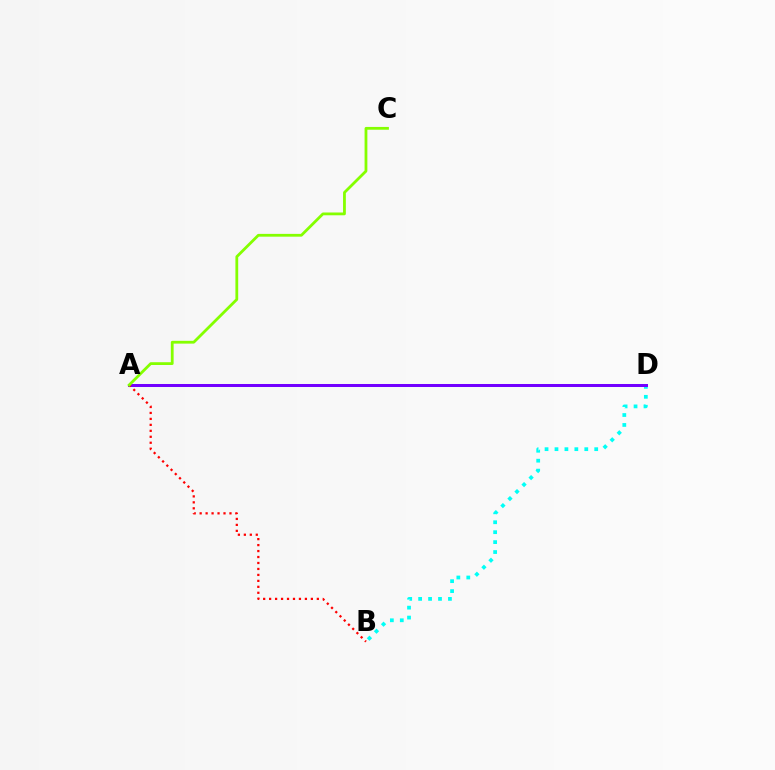{('B', 'D'): [{'color': '#00fff6', 'line_style': 'dotted', 'thickness': 2.7}], ('A', 'D'): [{'color': '#7200ff', 'line_style': 'solid', 'thickness': 2.17}], ('A', 'B'): [{'color': '#ff0000', 'line_style': 'dotted', 'thickness': 1.62}], ('A', 'C'): [{'color': '#84ff00', 'line_style': 'solid', 'thickness': 2.01}]}